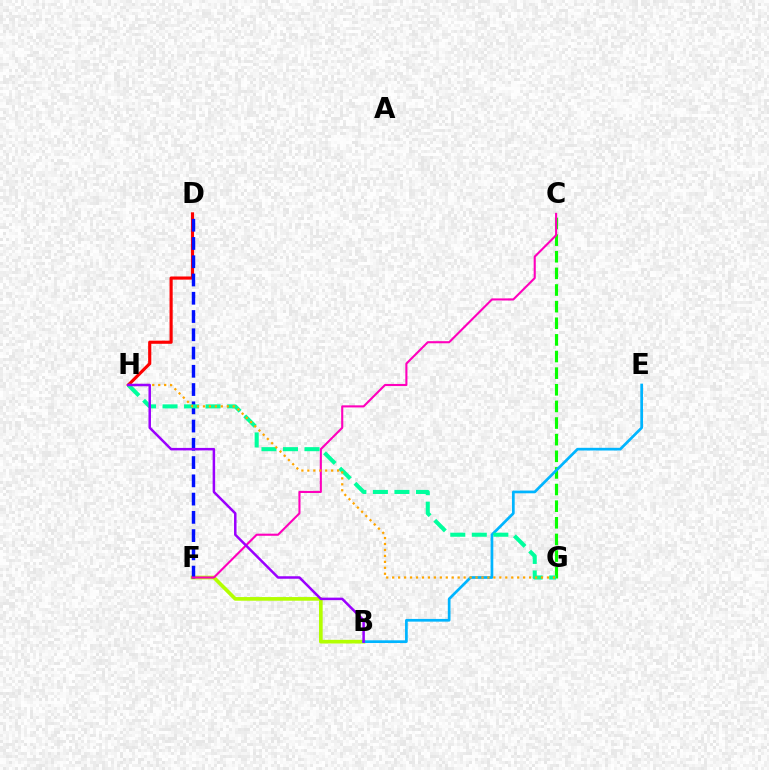{('D', 'H'): [{'color': '#ff0000', 'line_style': 'solid', 'thickness': 2.26}], ('B', 'F'): [{'color': '#b3ff00', 'line_style': 'solid', 'thickness': 2.63}], ('D', 'F'): [{'color': '#0010ff', 'line_style': 'dashed', 'thickness': 2.48}], ('C', 'G'): [{'color': '#08ff00', 'line_style': 'dashed', 'thickness': 2.26}], ('B', 'E'): [{'color': '#00b5ff', 'line_style': 'solid', 'thickness': 1.95}], ('C', 'F'): [{'color': '#ff00bd', 'line_style': 'solid', 'thickness': 1.51}], ('G', 'H'): [{'color': '#00ff9d', 'line_style': 'dashed', 'thickness': 2.92}, {'color': '#ffa500', 'line_style': 'dotted', 'thickness': 1.62}], ('B', 'H'): [{'color': '#9b00ff', 'line_style': 'solid', 'thickness': 1.8}]}